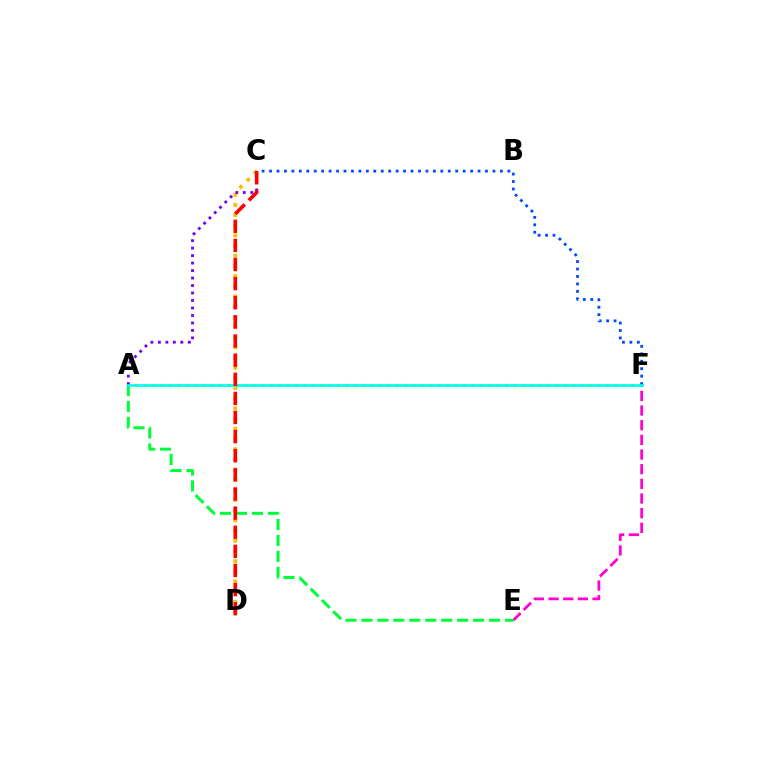{('A', 'F'): [{'color': '#84ff00', 'line_style': 'dotted', 'thickness': 2.28}, {'color': '#00fff6', 'line_style': 'solid', 'thickness': 1.88}], ('C', 'F'): [{'color': '#004bff', 'line_style': 'dotted', 'thickness': 2.02}], ('E', 'F'): [{'color': '#ff00cf', 'line_style': 'dashed', 'thickness': 1.99}], ('C', 'D'): [{'color': '#ffbd00', 'line_style': 'dotted', 'thickness': 2.77}, {'color': '#ff0000', 'line_style': 'dashed', 'thickness': 2.6}], ('A', 'E'): [{'color': '#00ff39', 'line_style': 'dashed', 'thickness': 2.17}], ('A', 'C'): [{'color': '#7200ff', 'line_style': 'dotted', 'thickness': 2.03}]}